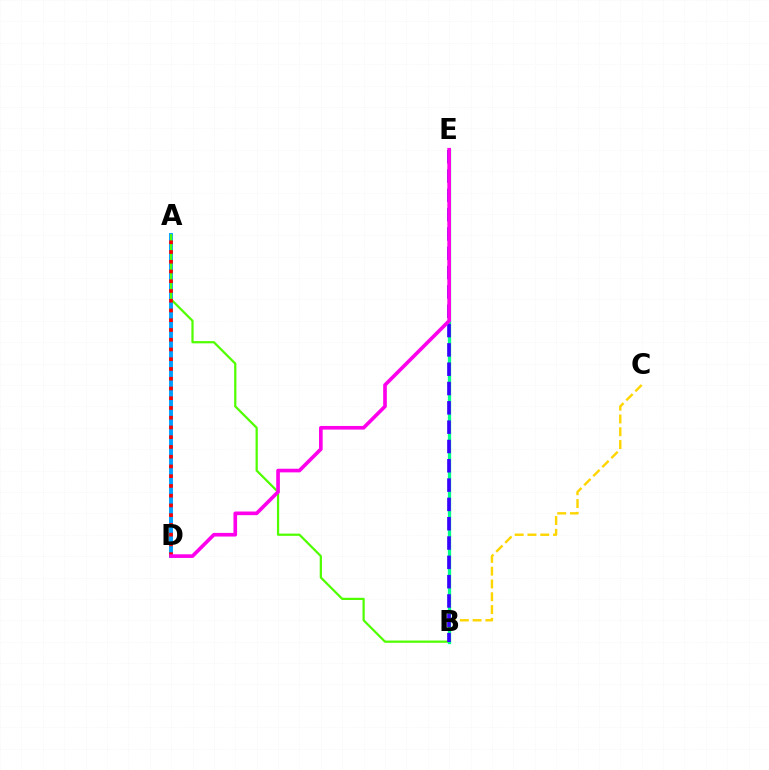{('A', 'D'): [{'color': '#009eff', 'line_style': 'solid', 'thickness': 2.81}, {'color': '#ff0000', 'line_style': 'dotted', 'thickness': 2.65}], ('A', 'B'): [{'color': '#4fff00', 'line_style': 'solid', 'thickness': 1.61}], ('B', 'C'): [{'color': '#ffd500', 'line_style': 'dashed', 'thickness': 1.74}], ('B', 'E'): [{'color': '#00ff86', 'line_style': 'solid', 'thickness': 2.37}, {'color': '#3700ff', 'line_style': 'dashed', 'thickness': 2.62}], ('D', 'E'): [{'color': '#ff00ed', 'line_style': 'solid', 'thickness': 2.63}]}